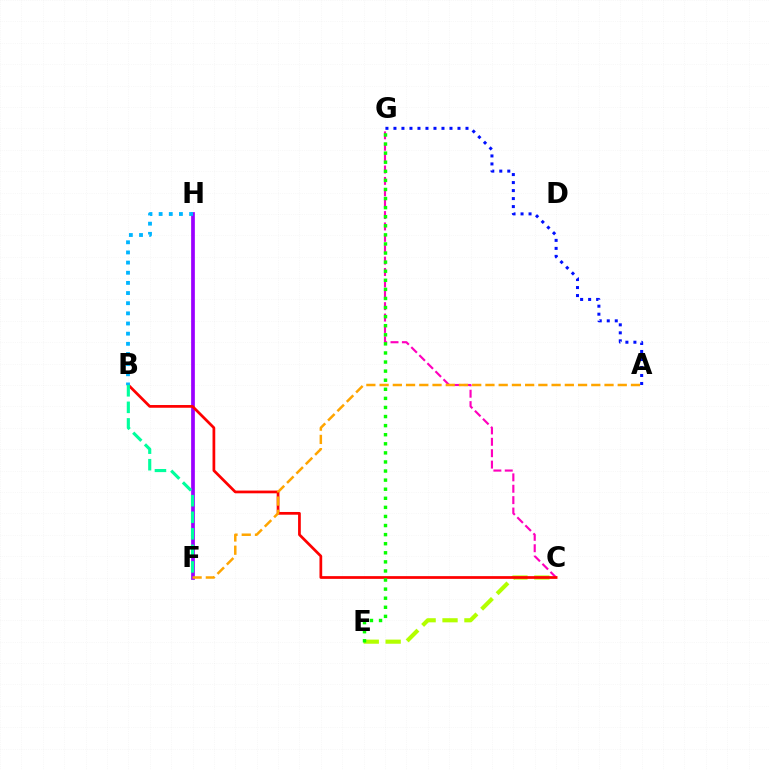{('F', 'H'): [{'color': '#9b00ff', 'line_style': 'solid', 'thickness': 2.68}], ('C', 'E'): [{'color': '#b3ff00', 'line_style': 'dashed', 'thickness': 2.98}], ('C', 'G'): [{'color': '#ff00bd', 'line_style': 'dashed', 'thickness': 1.55}], ('B', 'C'): [{'color': '#ff0000', 'line_style': 'solid', 'thickness': 1.97}], ('A', 'F'): [{'color': '#ffa500', 'line_style': 'dashed', 'thickness': 1.8}], ('B', 'F'): [{'color': '#00ff9d', 'line_style': 'dashed', 'thickness': 2.25}], ('E', 'G'): [{'color': '#08ff00', 'line_style': 'dotted', 'thickness': 2.47}], ('B', 'H'): [{'color': '#00b5ff', 'line_style': 'dotted', 'thickness': 2.76}], ('A', 'G'): [{'color': '#0010ff', 'line_style': 'dotted', 'thickness': 2.17}]}